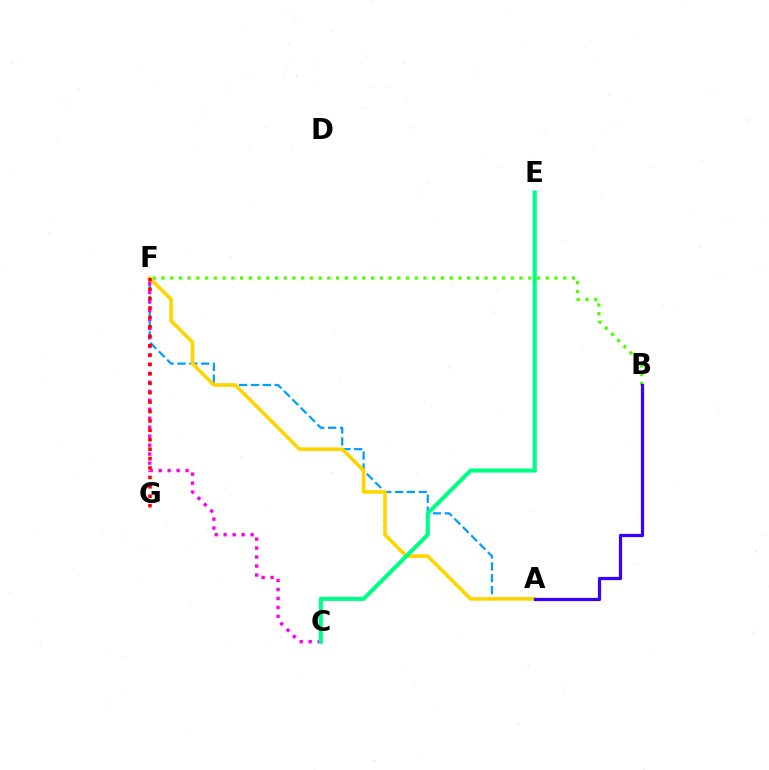{('A', 'F'): [{'color': '#009eff', 'line_style': 'dashed', 'thickness': 1.61}, {'color': '#ffd500', 'line_style': 'solid', 'thickness': 2.61}], ('C', 'F'): [{'color': '#ff00ed', 'line_style': 'dotted', 'thickness': 2.44}], ('F', 'G'): [{'color': '#ff0000', 'line_style': 'dotted', 'thickness': 2.56}], ('C', 'E'): [{'color': '#00ff86', 'line_style': 'solid', 'thickness': 2.96}], ('B', 'F'): [{'color': '#4fff00', 'line_style': 'dotted', 'thickness': 2.37}], ('A', 'B'): [{'color': '#3700ff', 'line_style': 'solid', 'thickness': 2.32}]}